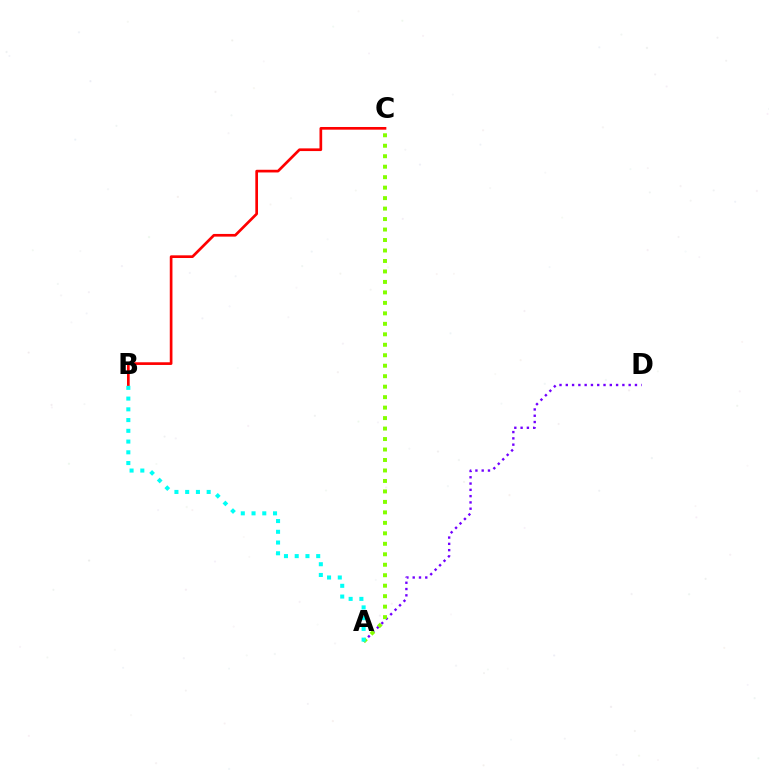{('A', 'D'): [{'color': '#7200ff', 'line_style': 'dotted', 'thickness': 1.71}], ('A', 'C'): [{'color': '#84ff00', 'line_style': 'dotted', 'thickness': 2.85}], ('B', 'C'): [{'color': '#ff0000', 'line_style': 'solid', 'thickness': 1.93}], ('A', 'B'): [{'color': '#00fff6', 'line_style': 'dotted', 'thickness': 2.92}]}